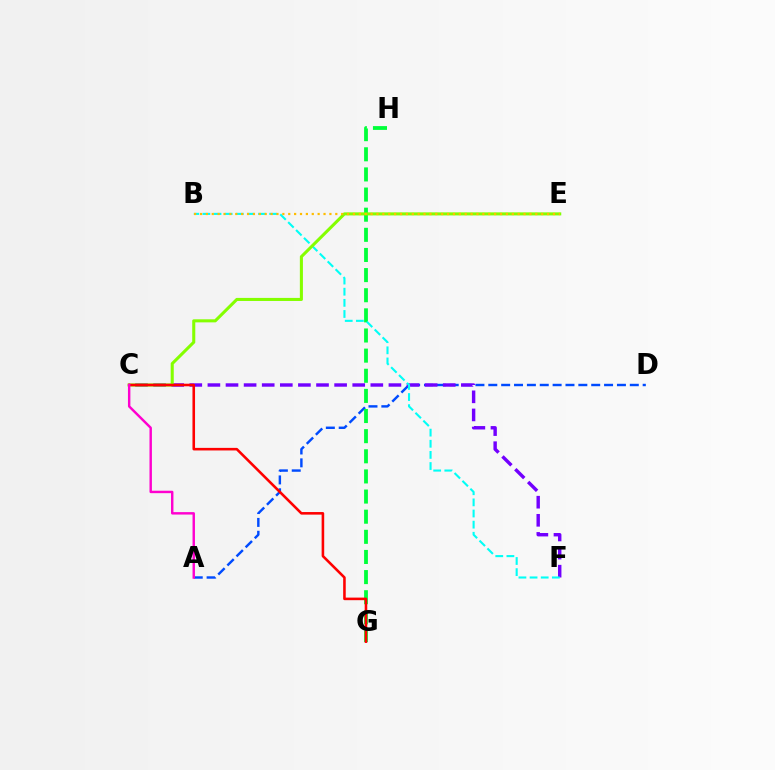{('A', 'D'): [{'color': '#004bff', 'line_style': 'dashed', 'thickness': 1.75}], ('C', 'F'): [{'color': '#7200ff', 'line_style': 'dashed', 'thickness': 2.46}], ('G', 'H'): [{'color': '#00ff39', 'line_style': 'dashed', 'thickness': 2.74}], ('B', 'F'): [{'color': '#00fff6', 'line_style': 'dashed', 'thickness': 1.51}], ('C', 'E'): [{'color': '#84ff00', 'line_style': 'solid', 'thickness': 2.21}], ('B', 'E'): [{'color': '#ffbd00', 'line_style': 'dotted', 'thickness': 1.6}], ('C', 'G'): [{'color': '#ff0000', 'line_style': 'solid', 'thickness': 1.86}], ('A', 'C'): [{'color': '#ff00cf', 'line_style': 'solid', 'thickness': 1.75}]}